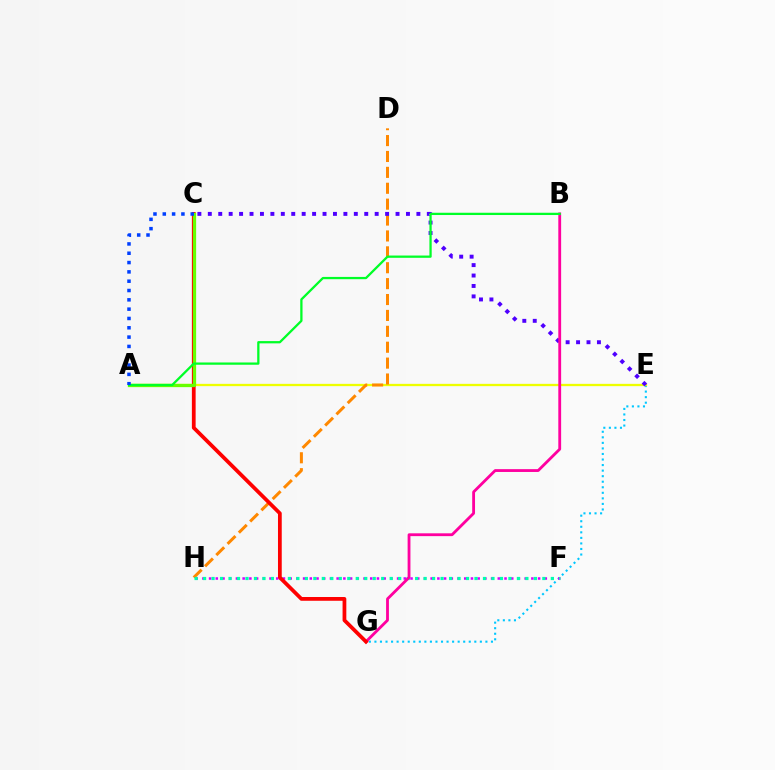{('E', 'G'): [{'color': '#00c7ff', 'line_style': 'dotted', 'thickness': 1.51}], ('A', 'E'): [{'color': '#eeff00', 'line_style': 'solid', 'thickness': 1.66}], ('D', 'H'): [{'color': '#ff8800', 'line_style': 'dashed', 'thickness': 2.16}], ('F', 'H'): [{'color': '#d600ff', 'line_style': 'dotted', 'thickness': 1.82}, {'color': '#00ffaf', 'line_style': 'dotted', 'thickness': 2.3}], ('C', 'E'): [{'color': '#4f00ff', 'line_style': 'dotted', 'thickness': 2.83}], ('B', 'G'): [{'color': '#ff00a0', 'line_style': 'solid', 'thickness': 2.03}], ('C', 'G'): [{'color': '#ff0000', 'line_style': 'solid', 'thickness': 2.71}], ('A', 'C'): [{'color': '#66ff00', 'line_style': 'solid', 'thickness': 2.36}, {'color': '#003fff', 'line_style': 'dotted', 'thickness': 2.53}], ('A', 'B'): [{'color': '#00ff27', 'line_style': 'solid', 'thickness': 1.64}]}